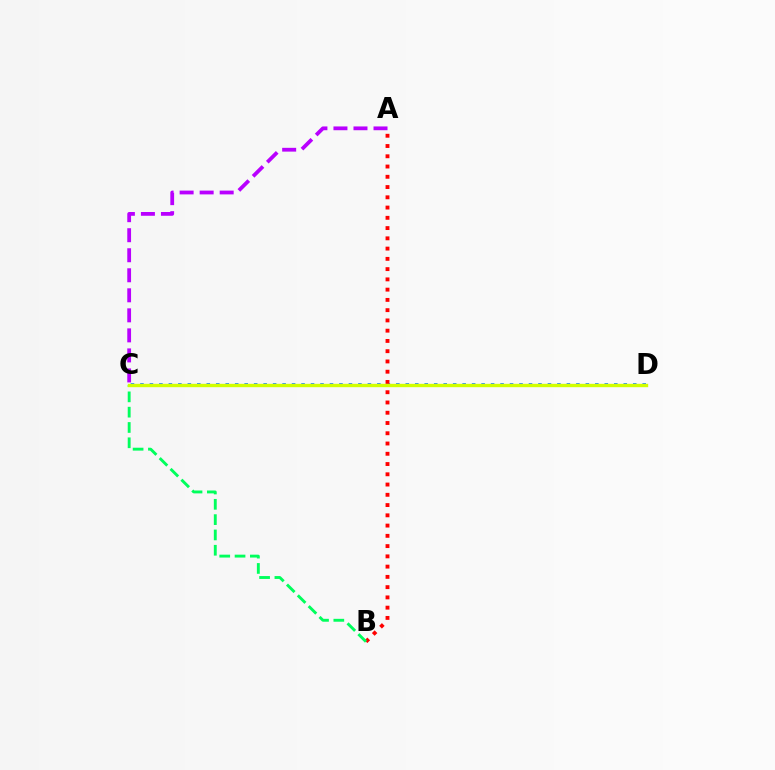{('C', 'D'): [{'color': '#0074ff', 'line_style': 'dotted', 'thickness': 2.57}, {'color': '#d1ff00', 'line_style': 'solid', 'thickness': 2.43}], ('A', 'C'): [{'color': '#b900ff', 'line_style': 'dashed', 'thickness': 2.72}], ('A', 'B'): [{'color': '#ff0000', 'line_style': 'dotted', 'thickness': 2.79}], ('B', 'C'): [{'color': '#00ff5c', 'line_style': 'dashed', 'thickness': 2.08}]}